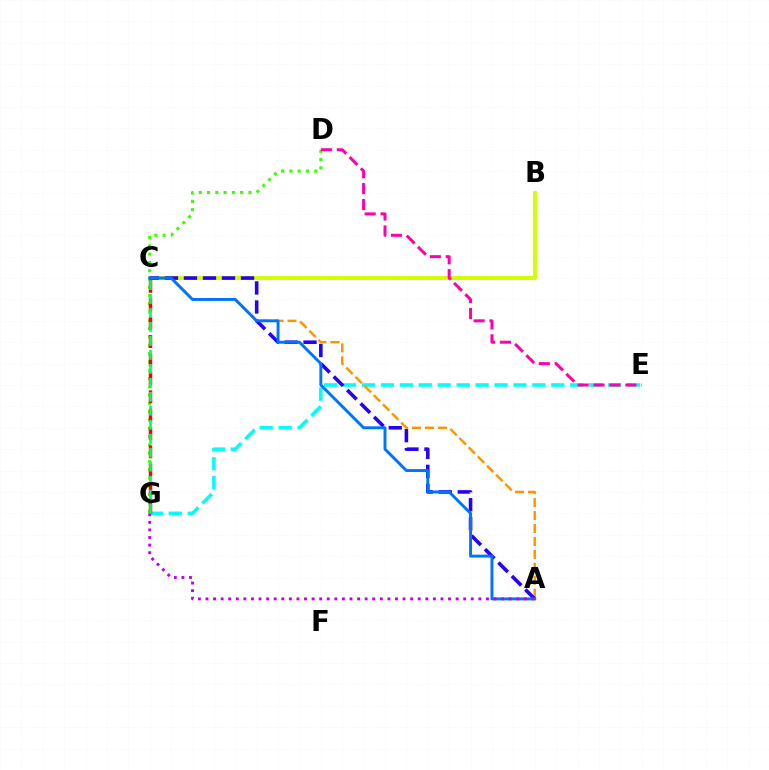{('B', 'C'): [{'color': '#d1ff00', 'line_style': 'solid', 'thickness': 2.8}], ('E', 'G'): [{'color': '#00fff6', 'line_style': 'dashed', 'thickness': 2.57}], ('D', 'G'): [{'color': '#3dff00', 'line_style': 'dotted', 'thickness': 2.25}], ('A', 'C'): [{'color': '#ff9400', 'line_style': 'dashed', 'thickness': 1.76}, {'color': '#2500ff', 'line_style': 'dashed', 'thickness': 2.58}, {'color': '#0074ff', 'line_style': 'solid', 'thickness': 2.11}], ('C', 'G'): [{'color': '#ff0000', 'line_style': 'dashed', 'thickness': 2.5}, {'color': '#00ff5c', 'line_style': 'dashed', 'thickness': 1.9}], ('A', 'G'): [{'color': '#b900ff', 'line_style': 'dotted', 'thickness': 2.06}], ('D', 'E'): [{'color': '#ff00ac', 'line_style': 'dashed', 'thickness': 2.16}]}